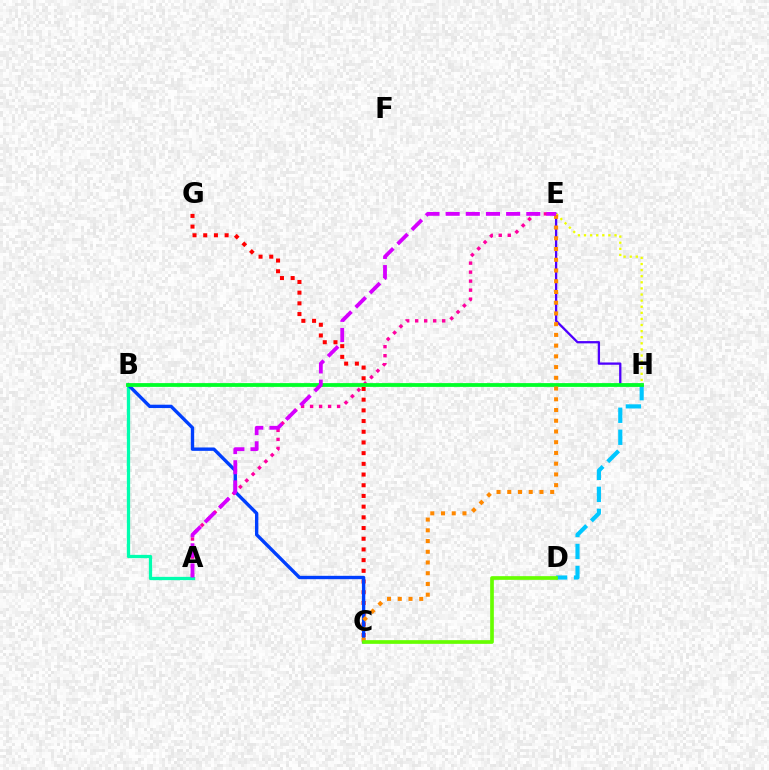{('A', 'B'): [{'color': '#00ffaf', 'line_style': 'solid', 'thickness': 2.36}], ('C', 'G'): [{'color': '#ff0000', 'line_style': 'dotted', 'thickness': 2.91}], ('B', 'C'): [{'color': '#003fff', 'line_style': 'solid', 'thickness': 2.43}], ('A', 'E'): [{'color': '#ff00a0', 'line_style': 'dotted', 'thickness': 2.45}, {'color': '#d600ff', 'line_style': 'dashed', 'thickness': 2.74}], ('D', 'H'): [{'color': '#00c7ff', 'line_style': 'dashed', 'thickness': 2.99}], ('E', 'H'): [{'color': '#4f00ff', 'line_style': 'solid', 'thickness': 1.65}, {'color': '#eeff00', 'line_style': 'dotted', 'thickness': 1.66}], ('B', 'H'): [{'color': '#00ff27', 'line_style': 'solid', 'thickness': 2.72}], ('C', 'E'): [{'color': '#ff8800', 'line_style': 'dotted', 'thickness': 2.92}], ('C', 'D'): [{'color': '#66ff00', 'line_style': 'solid', 'thickness': 2.65}]}